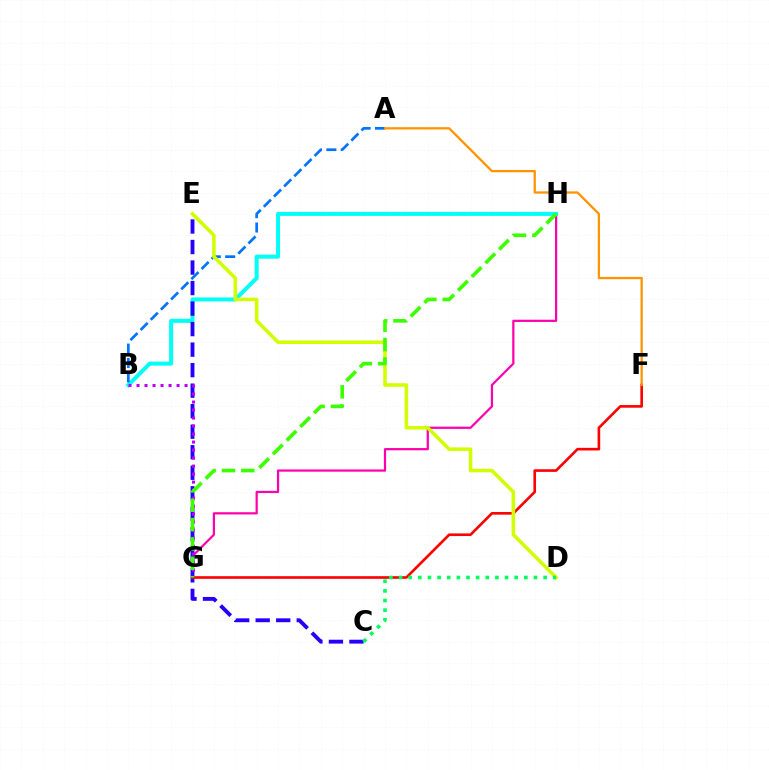{('G', 'H'): [{'color': '#ff00ac', 'line_style': 'solid', 'thickness': 1.6}, {'color': '#3dff00', 'line_style': 'dashed', 'thickness': 2.63}], ('B', 'H'): [{'color': '#00fff6', 'line_style': 'solid', 'thickness': 2.89}], ('C', 'E'): [{'color': '#2500ff', 'line_style': 'dashed', 'thickness': 2.79}], ('A', 'B'): [{'color': '#0074ff', 'line_style': 'dashed', 'thickness': 1.95}], ('B', 'G'): [{'color': '#b900ff', 'line_style': 'dotted', 'thickness': 2.18}], ('F', 'G'): [{'color': '#ff0000', 'line_style': 'solid', 'thickness': 1.9}], ('D', 'E'): [{'color': '#d1ff00', 'line_style': 'solid', 'thickness': 2.55}], ('A', 'F'): [{'color': '#ff9400', 'line_style': 'solid', 'thickness': 1.64}], ('C', 'D'): [{'color': '#00ff5c', 'line_style': 'dotted', 'thickness': 2.62}]}